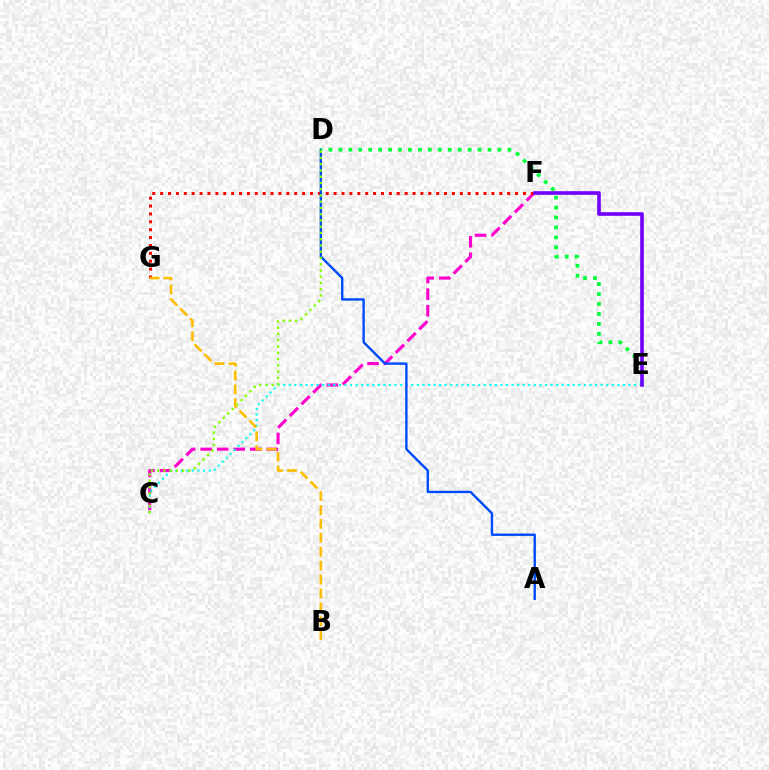{('C', 'F'): [{'color': '#ff00cf', 'line_style': 'dashed', 'thickness': 2.24}], ('C', 'E'): [{'color': '#00fff6', 'line_style': 'dotted', 'thickness': 1.51}], ('F', 'G'): [{'color': '#ff0000', 'line_style': 'dotted', 'thickness': 2.14}], ('A', 'D'): [{'color': '#004bff', 'line_style': 'solid', 'thickness': 1.72}], ('B', 'G'): [{'color': '#ffbd00', 'line_style': 'dashed', 'thickness': 1.89}], ('D', 'E'): [{'color': '#00ff39', 'line_style': 'dotted', 'thickness': 2.7}], ('C', 'D'): [{'color': '#84ff00', 'line_style': 'dotted', 'thickness': 1.7}], ('E', 'F'): [{'color': '#7200ff', 'line_style': 'solid', 'thickness': 2.61}]}